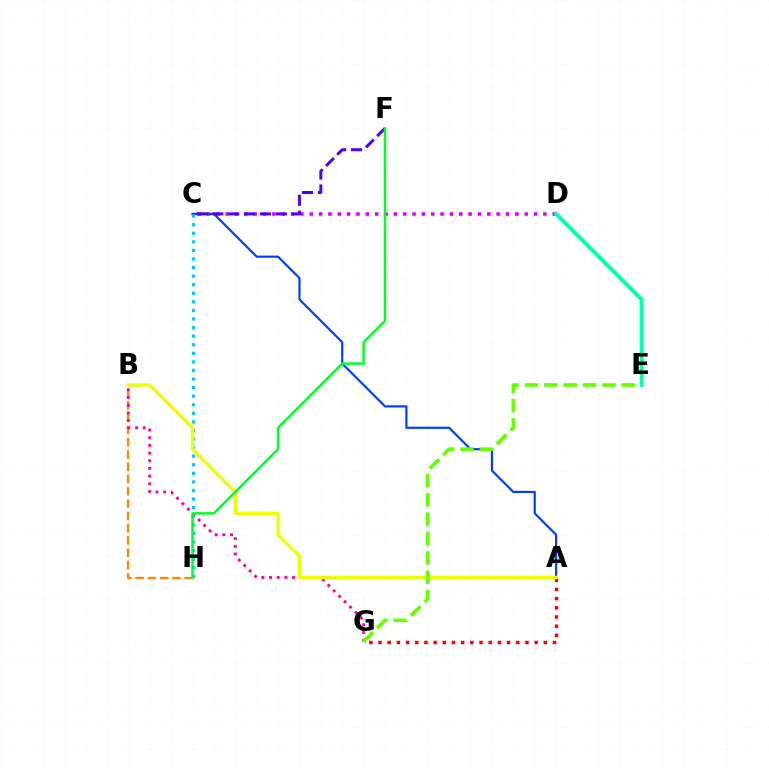{('C', 'D'): [{'color': '#d600ff', 'line_style': 'dotted', 'thickness': 2.54}], ('A', 'C'): [{'color': '#003fff', 'line_style': 'solid', 'thickness': 1.57}], ('D', 'E'): [{'color': '#00ffaf', 'line_style': 'solid', 'thickness': 2.79}], ('C', 'H'): [{'color': '#00c7ff', 'line_style': 'dotted', 'thickness': 2.33}], ('B', 'H'): [{'color': '#ff8800', 'line_style': 'dashed', 'thickness': 1.67}], ('C', 'F'): [{'color': '#4f00ff', 'line_style': 'dashed', 'thickness': 2.16}], ('A', 'G'): [{'color': '#ff0000', 'line_style': 'dotted', 'thickness': 2.49}], ('B', 'G'): [{'color': '#ff00a0', 'line_style': 'dotted', 'thickness': 2.09}], ('A', 'B'): [{'color': '#eeff00', 'line_style': 'solid', 'thickness': 2.45}], ('F', 'H'): [{'color': '#00ff27', 'line_style': 'solid', 'thickness': 1.79}], ('E', 'G'): [{'color': '#66ff00', 'line_style': 'dashed', 'thickness': 2.63}]}